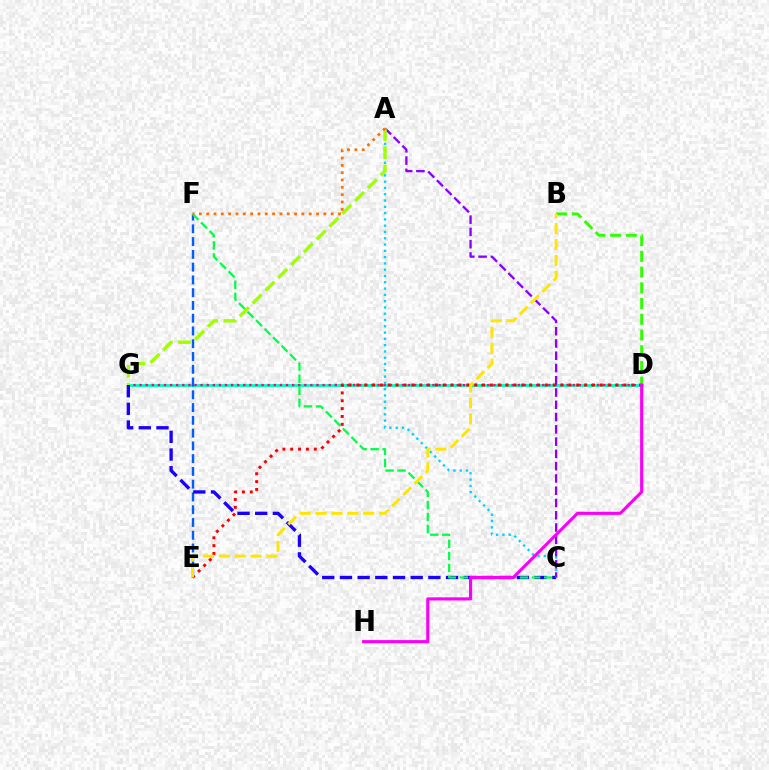{('D', 'G'): [{'color': '#00ffbb', 'line_style': 'solid', 'thickness': 2.08}, {'color': '#ff0088', 'line_style': 'dotted', 'thickness': 1.66}], ('E', 'F'): [{'color': '#005dff', 'line_style': 'dashed', 'thickness': 1.73}], ('C', 'G'): [{'color': '#1900ff', 'line_style': 'dashed', 'thickness': 2.4}], ('C', 'F'): [{'color': '#00ff45', 'line_style': 'dashed', 'thickness': 1.64}], ('A', 'C'): [{'color': '#00d3ff', 'line_style': 'dotted', 'thickness': 1.71}, {'color': '#8a00ff', 'line_style': 'dashed', 'thickness': 1.67}], ('D', 'E'): [{'color': '#ff0000', 'line_style': 'dotted', 'thickness': 2.13}], ('B', 'D'): [{'color': '#31ff00', 'line_style': 'dashed', 'thickness': 2.14}], ('D', 'H'): [{'color': '#fa00f9', 'line_style': 'solid', 'thickness': 2.24}], ('A', 'G'): [{'color': '#a2ff00', 'line_style': 'dashed', 'thickness': 2.46}], ('A', 'F'): [{'color': '#ff7000', 'line_style': 'dotted', 'thickness': 1.99}], ('B', 'E'): [{'color': '#ffe600', 'line_style': 'dashed', 'thickness': 2.16}]}